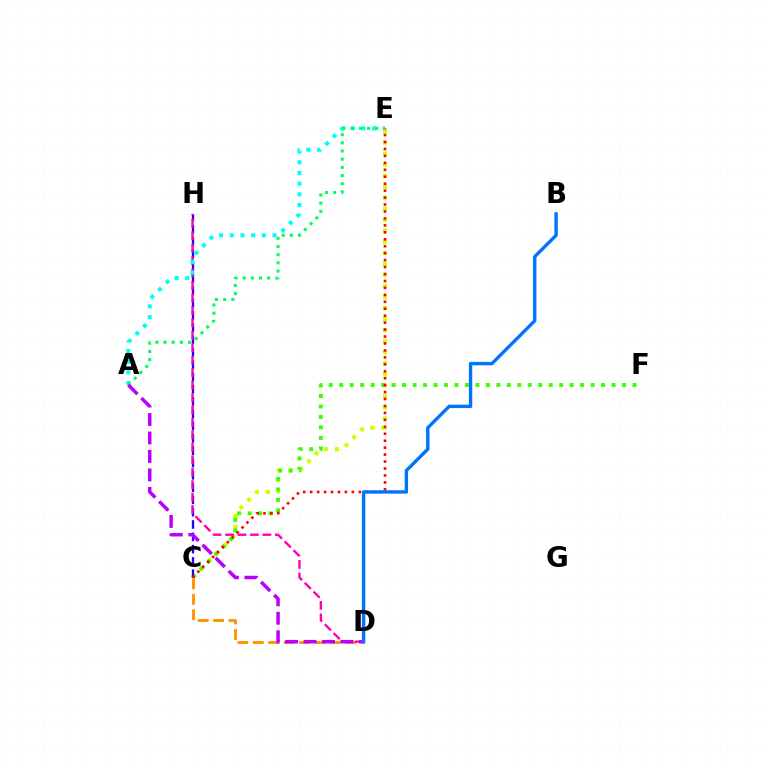{('C', 'E'): [{'color': '#d1ff00', 'line_style': 'dotted', 'thickness': 3.0}, {'color': '#ff0000', 'line_style': 'dotted', 'thickness': 1.89}], ('C', 'F'): [{'color': '#3dff00', 'line_style': 'dotted', 'thickness': 2.85}], ('C', 'D'): [{'color': '#ff9400', 'line_style': 'dashed', 'thickness': 2.1}], ('C', 'H'): [{'color': '#2500ff', 'line_style': 'dashed', 'thickness': 1.67}], ('D', 'H'): [{'color': '#ff00ac', 'line_style': 'dashed', 'thickness': 1.69}], ('A', 'E'): [{'color': '#00fff6', 'line_style': 'dotted', 'thickness': 2.9}, {'color': '#00ff5c', 'line_style': 'dotted', 'thickness': 2.22}], ('A', 'D'): [{'color': '#b900ff', 'line_style': 'dashed', 'thickness': 2.51}], ('B', 'D'): [{'color': '#0074ff', 'line_style': 'solid', 'thickness': 2.44}]}